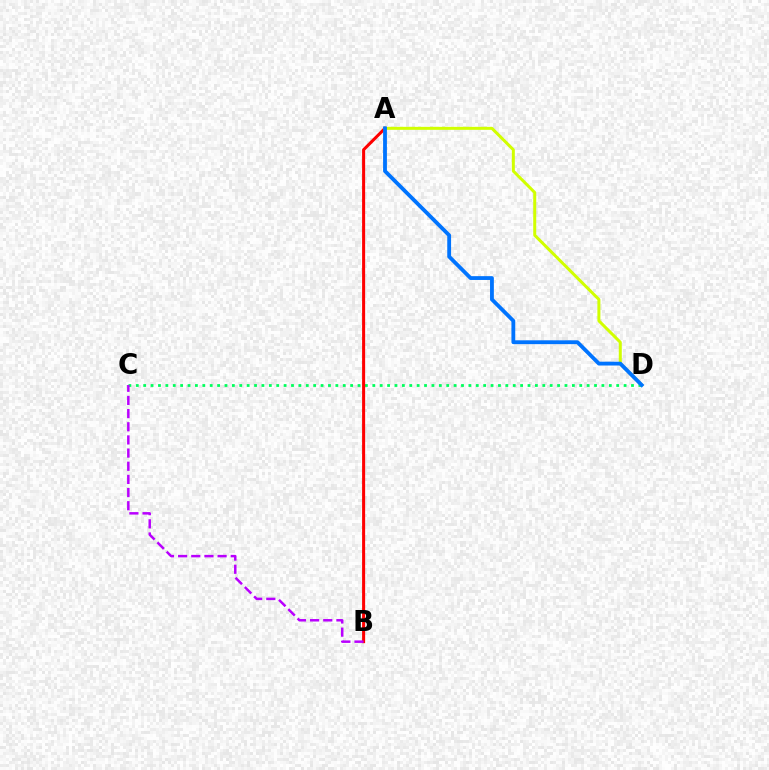{('C', 'D'): [{'color': '#00ff5c', 'line_style': 'dotted', 'thickness': 2.01}], ('A', 'B'): [{'color': '#ff0000', 'line_style': 'solid', 'thickness': 2.19}], ('A', 'D'): [{'color': '#d1ff00', 'line_style': 'solid', 'thickness': 2.16}, {'color': '#0074ff', 'line_style': 'solid', 'thickness': 2.75}], ('B', 'C'): [{'color': '#b900ff', 'line_style': 'dashed', 'thickness': 1.79}]}